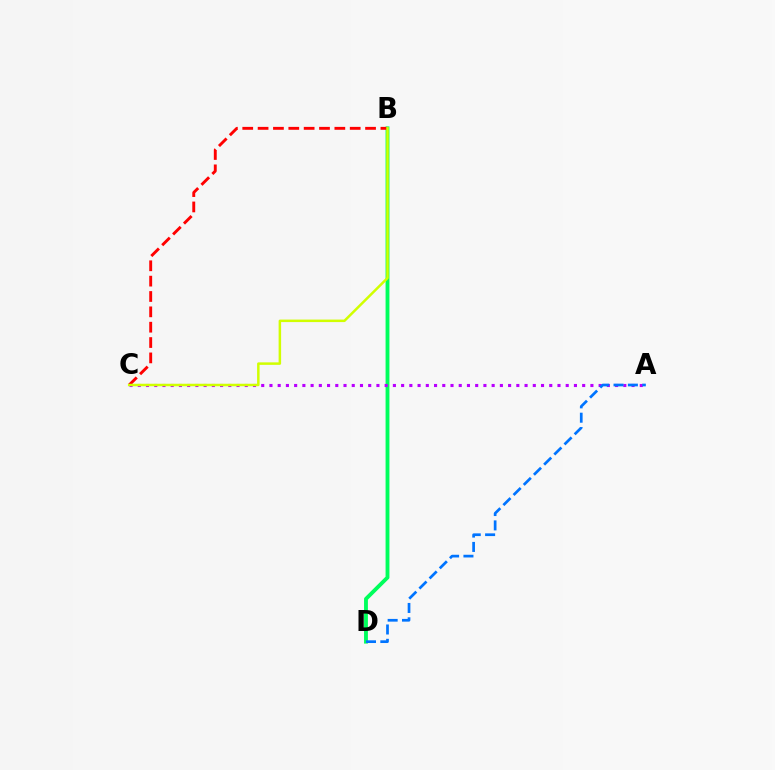{('B', 'D'): [{'color': '#00ff5c', 'line_style': 'solid', 'thickness': 2.77}], ('A', 'C'): [{'color': '#b900ff', 'line_style': 'dotted', 'thickness': 2.24}], ('B', 'C'): [{'color': '#ff0000', 'line_style': 'dashed', 'thickness': 2.09}, {'color': '#d1ff00', 'line_style': 'solid', 'thickness': 1.8}], ('A', 'D'): [{'color': '#0074ff', 'line_style': 'dashed', 'thickness': 1.95}]}